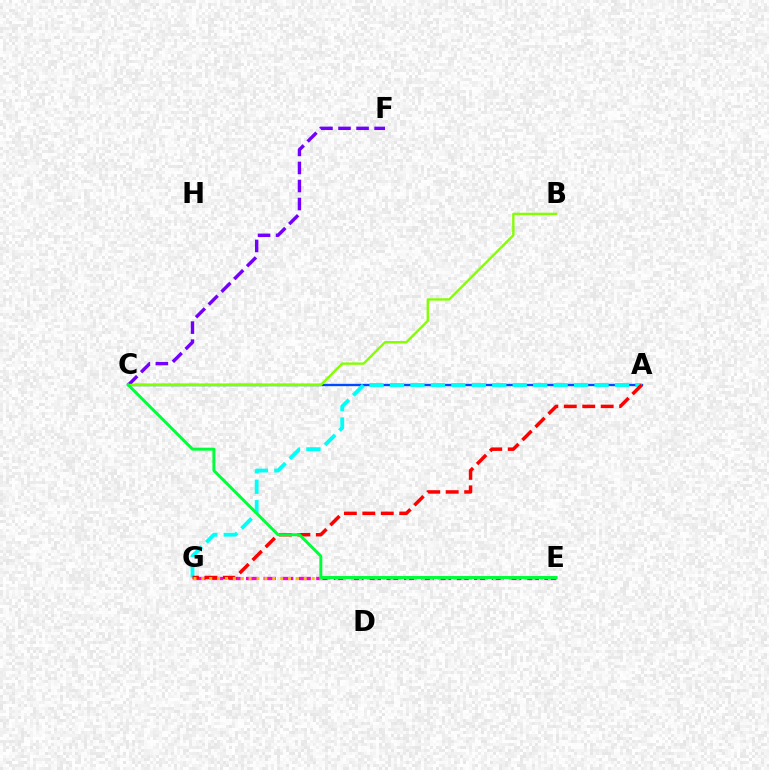{('A', 'C'): [{'color': '#004bff', 'line_style': 'solid', 'thickness': 1.69}], ('E', 'G'): [{'color': '#ff00cf', 'line_style': 'dashed', 'thickness': 2.38}, {'color': '#ffbd00', 'line_style': 'dotted', 'thickness': 2.14}], ('A', 'G'): [{'color': '#00fff6', 'line_style': 'dashed', 'thickness': 2.78}, {'color': '#ff0000', 'line_style': 'dashed', 'thickness': 2.51}], ('C', 'F'): [{'color': '#7200ff', 'line_style': 'dashed', 'thickness': 2.45}], ('B', 'C'): [{'color': '#84ff00', 'line_style': 'solid', 'thickness': 1.7}], ('C', 'E'): [{'color': '#00ff39', 'line_style': 'solid', 'thickness': 2.13}]}